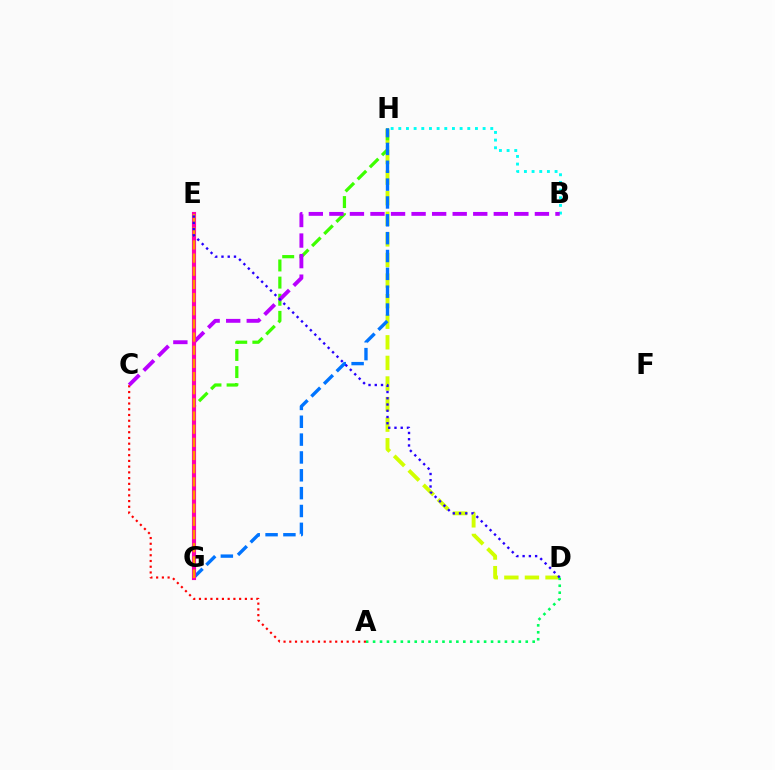{('D', 'H'): [{'color': '#d1ff00', 'line_style': 'dashed', 'thickness': 2.8}], ('G', 'H'): [{'color': '#3dff00', 'line_style': 'dashed', 'thickness': 2.33}, {'color': '#0074ff', 'line_style': 'dashed', 'thickness': 2.42}], ('A', 'C'): [{'color': '#ff0000', 'line_style': 'dotted', 'thickness': 1.56}], ('A', 'D'): [{'color': '#00ff5c', 'line_style': 'dotted', 'thickness': 1.89}], ('B', 'H'): [{'color': '#00fff6', 'line_style': 'dotted', 'thickness': 2.08}], ('B', 'C'): [{'color': '#b900ff', 'line_style': 'dashed', 'thickness': 2.79}], ('E', 'G'): [{'color': '#ff00ac', 'line_style': 'solid', 'thickness': 2.98}, {'color': '#ff9400', 'line_style': 'dashed', 'thickness': 1.79}], ('D', 'E'): [{'color': '#2500ff', 'line_style': 'dotted', 'thickness': 1.7}]}